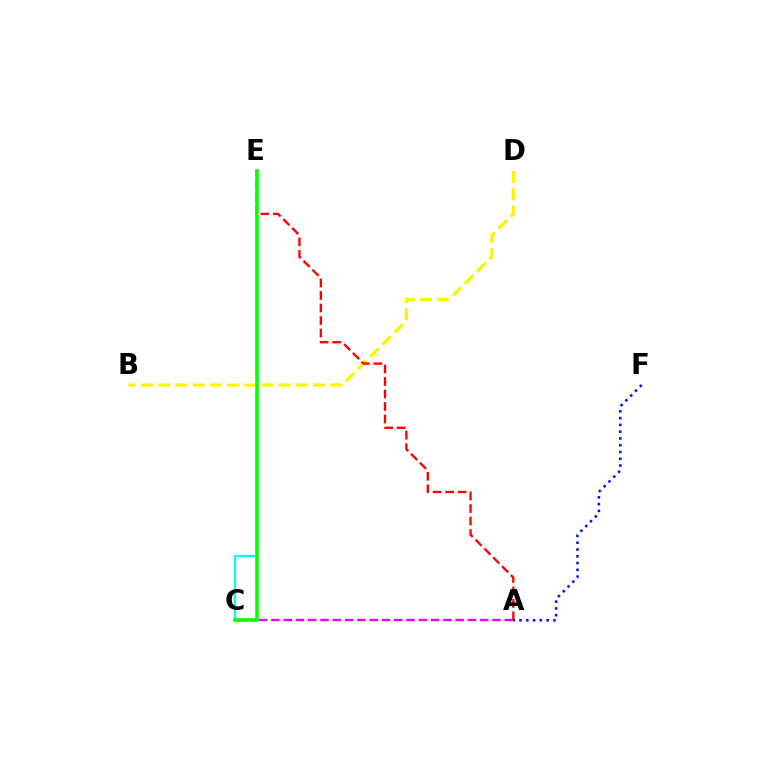{('C', 'E'): [{'color': '#00fff6', 'line_style': 'solid', 'thickness': 1.65}, {'color': '#08ff00', 'line_style': 'solid', 'thickness': 2.57}], ('A', 'C'): [{'color': '#ee00ff', 'line_style': 'dashed', 'thickness': 1.67}], ('B', 'D'): [{'color': '#fcf500', 'line_style': 'dashed', 'thickness': 2.34}], ('A', 'E'): [{'color': '#ff0000', 'line_style': 'dashed', 'thickness': 1.7}], ('A', 'F'): [{'color': '#0010ff', 'line_style': 'dotted', 'thickness': 1.84}]}